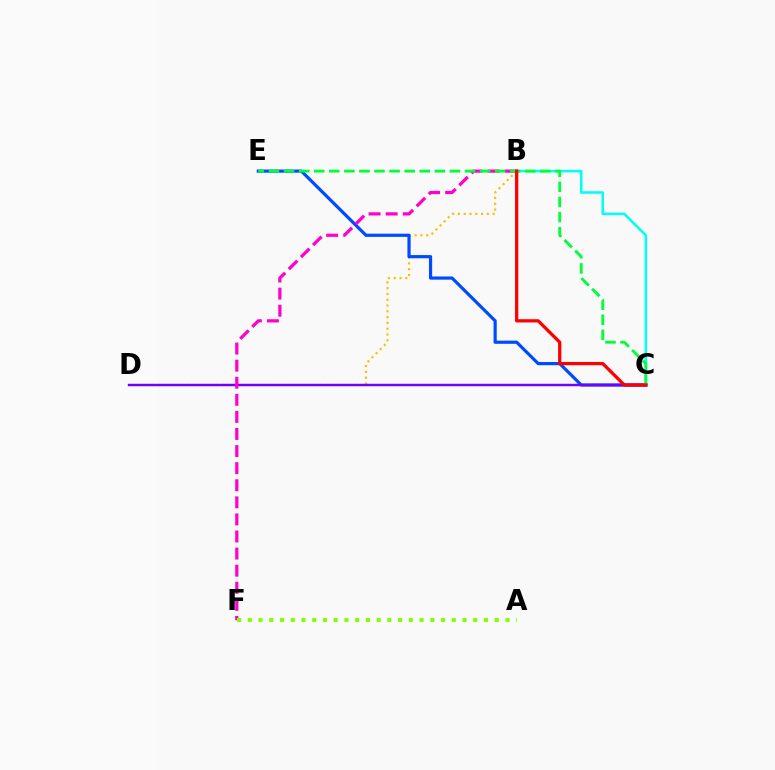{('B', 'C'): [{'color': '#00fff6', 'line_style': 'solid', 'thickness': 1.83}, {'color': '#ff0000', 'line_style': 'solid', 'thickness': 2.34}], ('B', 'D'): [{'color': '#ffbd00', 'line_style': 'dotted', 'thickness': 1.57}], ('C', 'E'): [{'color': '#004bff', 'line_style': 'solid', 'thickness': 2.3}, {'color': '#00ff39', 'line_style': 'dashed', 'thickness': 2.05}], ('C', 'D'): [{'color': '#7200ff', 'line_style': 'solid', 'thickness': 1.75}], ('B', 'F'): [{'color': '#ff00cf', 'line_style': 'dashed', 'thickness': 2.32}], ('A', 'F'): [{'color': '#84ff00', 'line_style': 'dotted', 'thickness': 2.92}]}